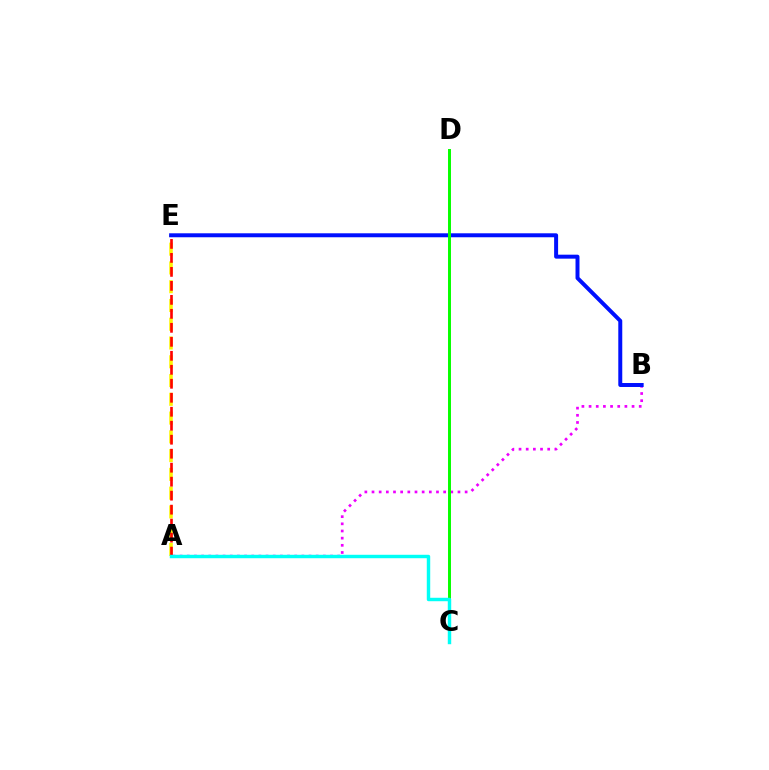{('A', 'E'): [{'color': '#fcf500', 'line_style': 'dashed', 'thickness': 2.55}, {'color': '#ff0000', 'line_style': 'dashed', 'thickness': 1.9}], ('A', 'B'): [{'color': '#ee00ff', 'line_style': 'dotted', 'thickness': 1.95}], ('B', 'E'): [{'color': '#0010ff', 'line_style': 'solid', 'thickness': 2.86}], ('C', 'D'): [{'color': '#08ff00', 'line_style': 'solid', 'thickness': 2.14}], ('A', 'C'): [{'color': '#00fff6', 'line_style': 'solid', 'thickness': 2.47}]}